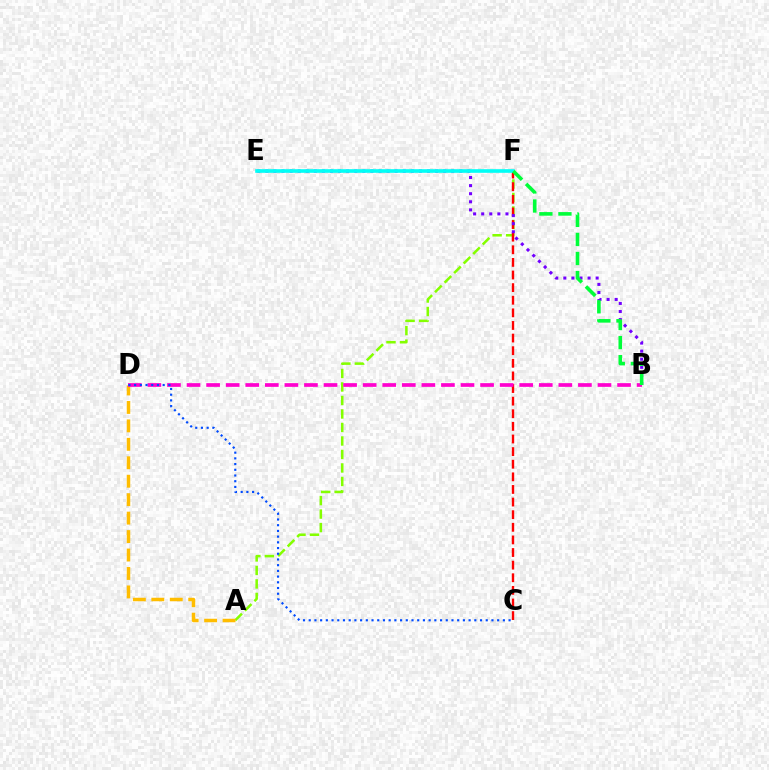{('A', 'F'): [{'color': '#84ff00', 'line_style': 'dashed', 'thickness': 1.83}], ('C', 'F'): [{'color': '#ff0000', 'line_style': 'dashed', 'thickness': 1.71}], ('A', 'D'): [{'color': '#ffbd00', 'line_style': 'dashed', 'thickness': 2.51}], ('B', 'E'): [{'color': '#7200ff', 'line_style': 'dotted', 'thickness': 2.2}], ('E', 'F'): [{'color': '#00fff6', 'line_style': 'solid', 'thickness': 2.6}], ('B', 'D'): [{'color': '#ff00cf', 'line_style': 'dashed', 'thickness': 2.66}], ('C', 'D'): [{'color': '#004bff', 'line_style': 'dotted', 'thickness': 1.55}], ('B', 'F'): [{'color': '#00ff39', 'line_style': 'dashed', 'thickness': 2.59}]}